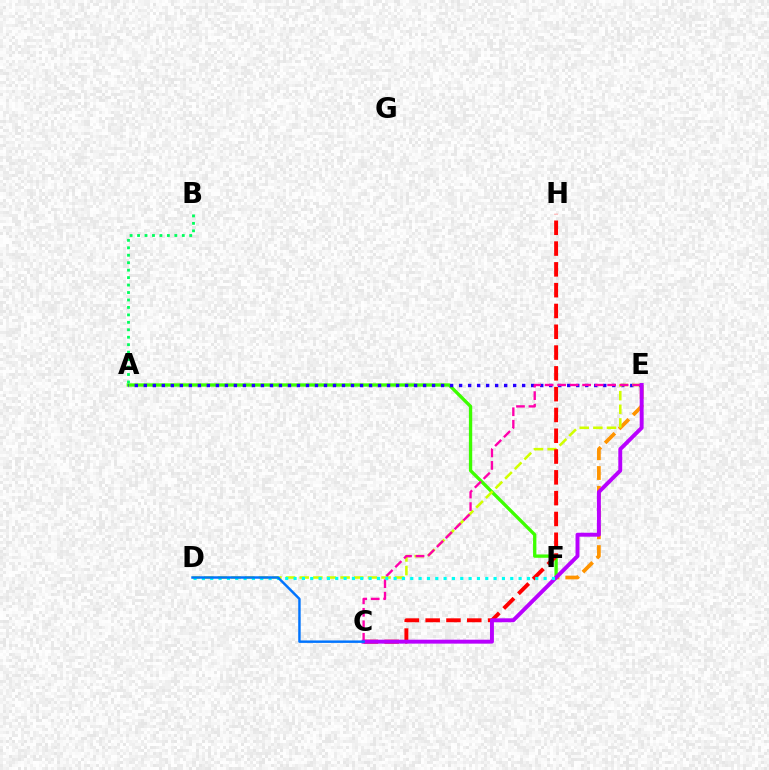{('E', 'F'): [{'color': '#ff9400', 'line_style': 'dashed', 'thickness': 2.69}], ('A', 'F'): [{'color': '#3dff00', 'line_style': 'solid', 'thickness': 2.4}], ('A', 'E'): [{'color': '#2500ff', 'line_style': 'dotted', 'thickness': 2.45}], ('D', 'E'): [{'color': '#d1ff00', 'line_style': 'dashed', 'thickness': 1.85}], ('C', 'H'): [{'color': '#ff0000', 'line_style': 'dashed', 'thickness': 2.83}], ('C', 'E'): [{'color': '#ff00ac', 'line_style': 'dashed', 'thickness': 1.7}, {'color': '#b900ff', 'line_style': 'solid', 'thickness': 2.83}], ('D', 'F'): [{'color': '#00fff6', 'line_style': 'dotted', 'thickness': 2.26}], ('C', 'D'): [{'color': '#0074ff', 'line_style': 'solid', 'thickness': 1.76}], ('A', 'B'): [{'color': '#00ff5c', 'line_style': 'dotted', 'thickness': 2.03}]}